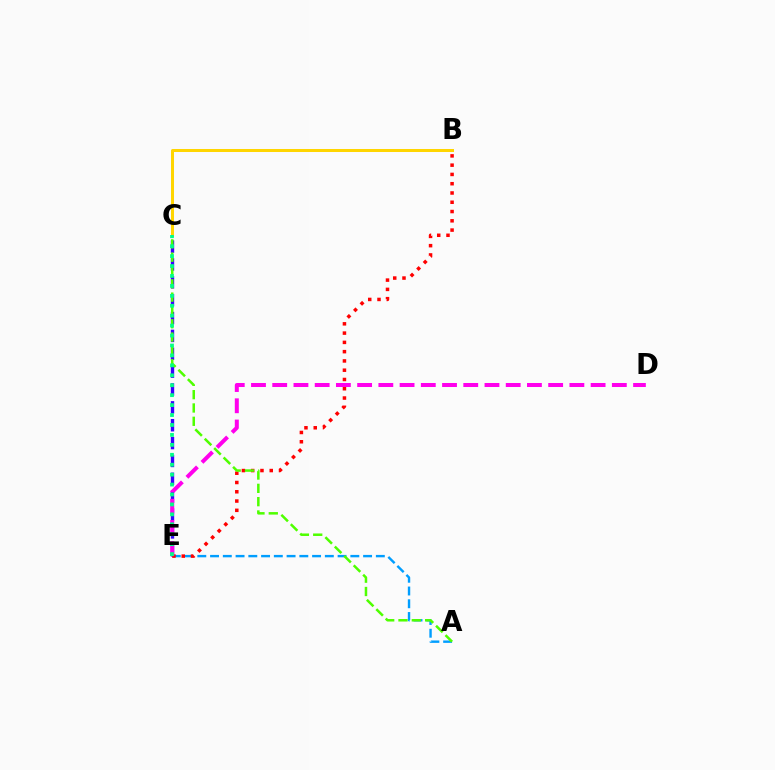{('C', 'E'): [{'color': '#3700ff', 'line_style': 'dashed', 'thickness': 2.43}, {'color': '#00ff86', 'line_style': 'dotted', 'thickness': 2.7}], ('A', 'E'): [{'color': '#009eff', 'line_style': 'dashed', 'thickness': 1.73}], ('B', 'E'): [{'color': '#ff0000', 'line_style': 'dotted', 'thickness': 2.52}], ('A', 'C'): [{'color': '#4fff00', 'line_style': 'dashed', 'thickness': 1.81}], ('B', 'C'): [{'color': '#ffd500', 'line_style': 'solid', 'thickness': 2.16}], ('D', 'E'): [{'color': '#ff00ed', 'line_style': 'dashed', 'thickness': 2.88}]}